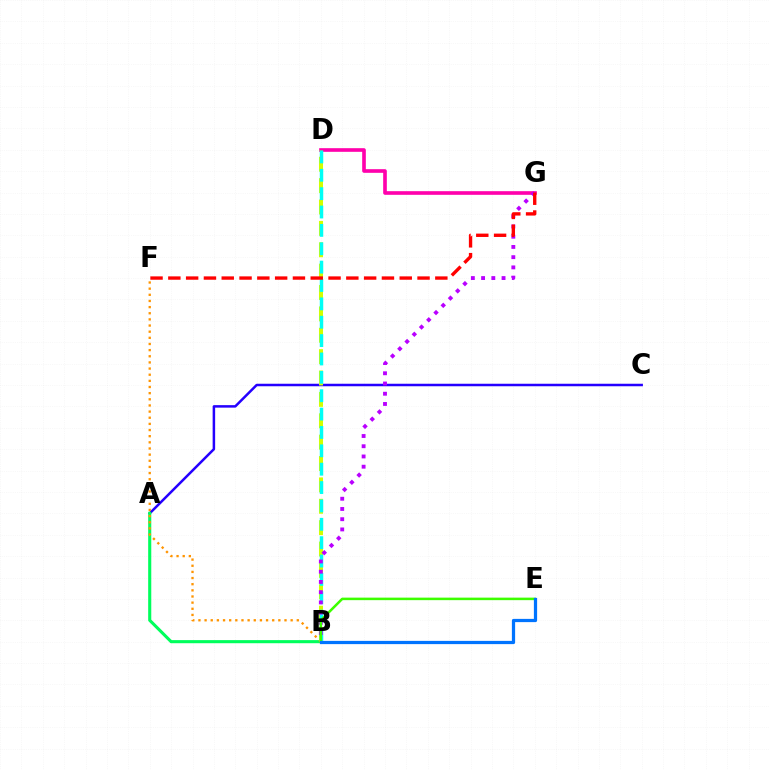{('D', 'G'): [{'color': '#ff00ac', 'line_style': 'solid', 'thickness': 2.62}], ('A', 'C'): [{'color': '#2500ff', 'line_style': 'solid', 'thickness': 1.81}], ('A', 'B'): [{'color': '#00ff5c', 'line_style': 'solid', 'thickness': 2.23}], ('B', 'F'): [{'color': '#ff9400', 'line_style': 'dotted', 'thickness': 1.67}], ('B', 'D'): [{'color': '#d1ff00', 'line_style': 'dashed', 'thickness': 2.9}, {'color': '#00fff6', 'line_style': 'dashed', 'thickness': 2.5}], ('B', 'G'): [{'color': '#b900ff', 'line_style': 'dotted', 'thickness': 2.78}], ('B', 'E'): [{'color': '#3dff00', 'line_style': 'solid', 'thickness': 1.82}, {'color': '#0074ff', 'line_style': 'solid', 'thickness': 2.33}], ('F', 'G'): [{'color': '#ff0000', 'line_style': 'dashed', 'thickness': 2.42}]}